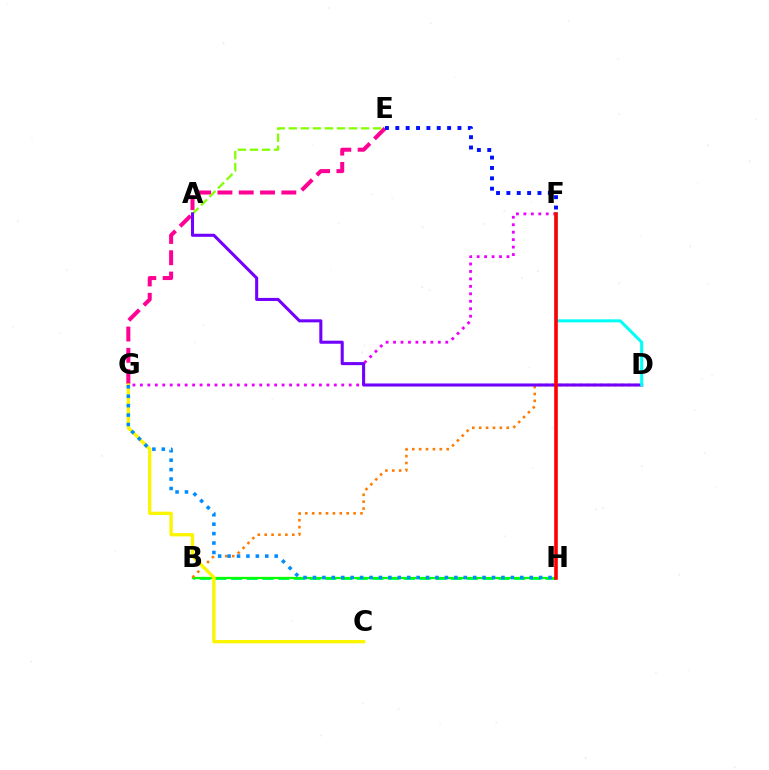{('B', 'H'): [{'color': '#00ff74', 'line_style': 'dashed', 'thickness': 2.14}, {'color': '#08ff00', 'line_style': 'solid', 'thickness': 1.63}], ('E', 'G'): [{'color': '#ff0094', 'line_style': 'dashed', 'thickness': 2.89}], ('A', 'E'): [{'color': '#84ff00', 'line_style': 'dashed', 'thickness': 1.64}], ('B', 'D'): [{'color': '#ff7c00', 'line_style': 'dotted', 'thickness': 1.87}], ('C', 'G'): [{'color': '#fcf500', 'line_style': 'solid', 'thickness': 2.39}], ('F', 'G'): [{'color': '#ee00ff', 'line_style': 'dotted', 'thickness': 2.03}], ('A', 'D'): [{'color': '#7200ff', 'line_style': 'solid', 'thickness': 2.2}], ('G', 'H'): [{'color': '#008cff', 'line_style': 'dotted', 'thickness': 2.56}], ('D', 'F'): [{'color': '#00fff6', 'line_style': 'solid', 'thickness': 2.18}], ('F', 'H'): [{'color': '#ff0000', 'line_style': 'solid', 'thickness': 2.61}], ('E', 'F'): [{'color': '#0010ff', 'line_style': 'dotted', 'thickness': 2.81}]}